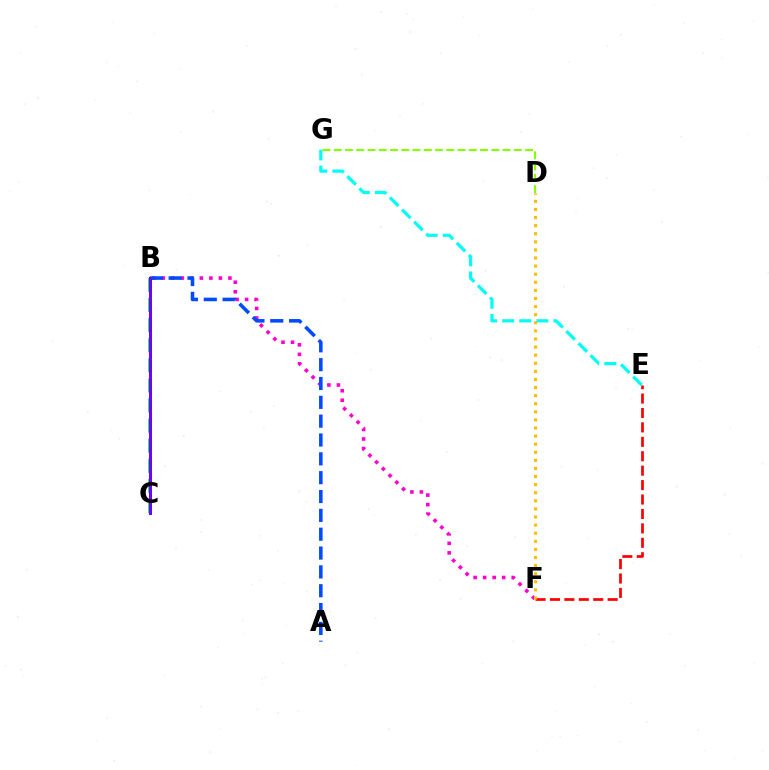{('B', 'F'): [{'color': '#ff00cf', 'line_style': 'dotted', 'thickness': 2.59}], ('E', 'F'): [{'color': '#ff0000', 'line_style': 'dashed', 'thickness': 1.96}], ('D', 'F'): [{'color': '#ffbd00', 'line_style': 'dotted', 'thickness': 2.2}], ('E', 'G'): [{'color': '#00fff6', 'line_style': 'dashed', 'thickness': 2.33}], ('A', 'B'): [{'color': '#004bff', 'line_style': 'dashed', 'thickness': 2.56}], ('D', 'G'): [{'color': '#84ff00', 'line_style': 'dashed', 'thickness': 1.53}], ('B', 'C'): [{'color': '#00ff39', 'line_style': 'dashed', 'thickness': 2.73}, {'color': '#7200ff', 'line_style': 'solid', 'thickness': 2.18}]}